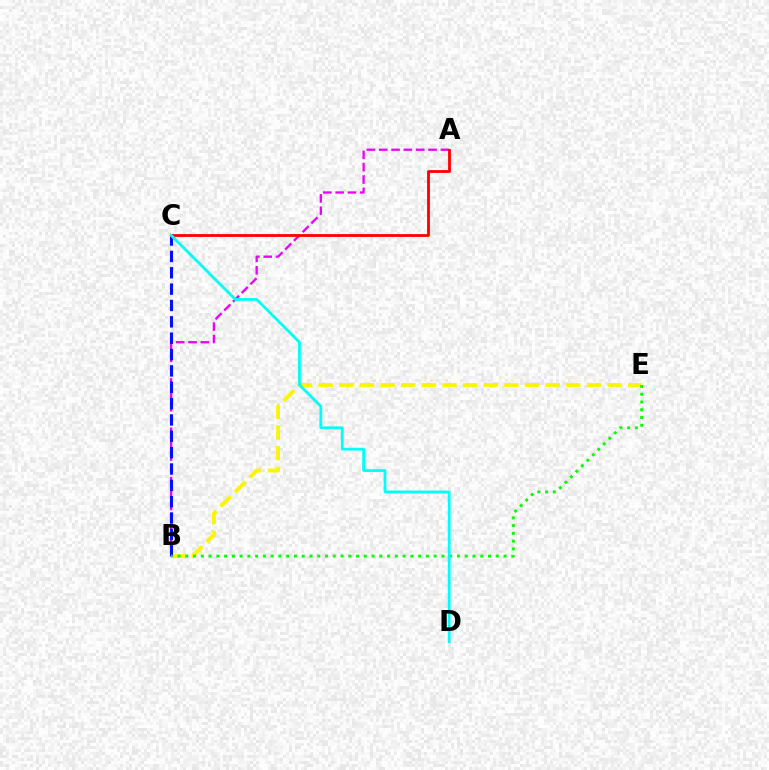{('B', 'E'): [{'color': '#fcf500', 'line_style': 'dashed', 'thickness': 2.8}, {'color': '#08ff00', 'line_style': 'dotted', 'thickness': 2.11}], ('A', 'B'): [{'color': '#ee00ff', 'line_style': 'dashed', 'thickness': 1.68}], ('B', 'C'): [{'color': '#0010ff', 'line_style': 'dashed', 'thickness': 2.22}], ('A', 'C'): [{'color': '#ff0000', 'line_style': 'solid', 'thickness': 2.01}], ('C', 'D'): [{'color': '#00fff6', 'line_style': 'solid', 'thickness': 2.0}]}